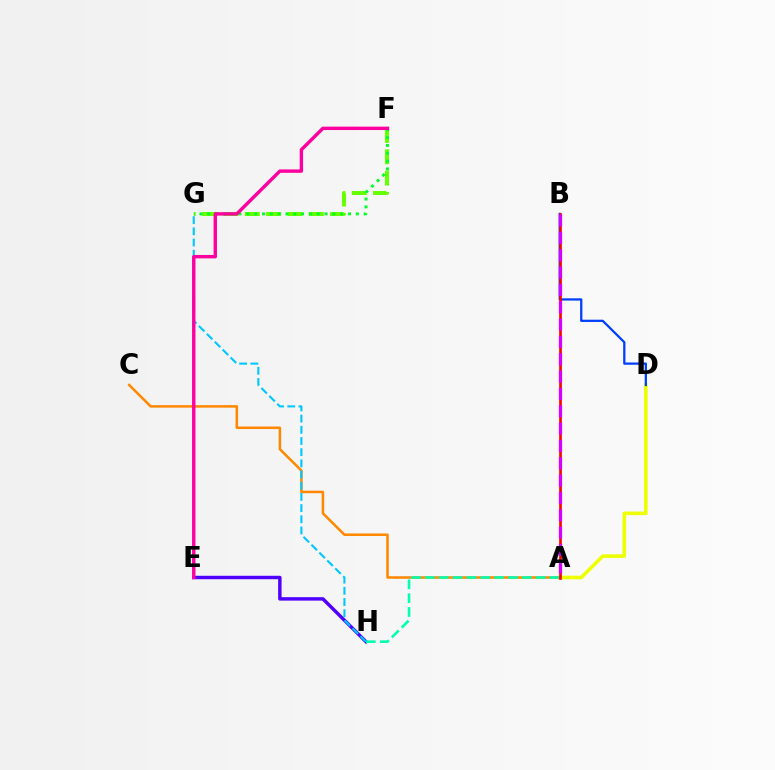{('E', 'H'): [{'color': '#4f00ff', 'line_style': 'solid', 'thickness': 2.47}], ('A', 'D'): [{'color': '#eeff00', 'line_style': 'solid', 'thickness': 2.59}], ('A', 'C'): [{'color': '#ff8800', 'line_style': 'solid', 'thickness': 1.82}], ('A', 'H'): [{'color': '#00ffaf', 'line_style': 'dashed', 'thickness': 1.88}], ('G', 'H'): [{'color': '#00c7ff', 'line_style': 'dashed', 'thickness': 1.52}], ('B', 'D'): [{'color': '#003fff', 'line_style': 'solid', 'thickness': 1.63}], ('A', 'B'): [{'color': '#ff0000', 'line_style': 'solid', 'thickness': 1.92}, {'color': '#d600ff', 'line_style': 'dashed', 'thickness': 2.36}], ('F', 'G'): [{'color': '#66ff00', 'line_style': 'dashed', 'thickness': 2.9}, {'color': '#00ff27', 'line_style': 'dotted', 'thickness': 2.12}], ('E', 'F'): [{'color': '#ff00a0', 'line_style': 'solid', 'thickness': 2.45}]}